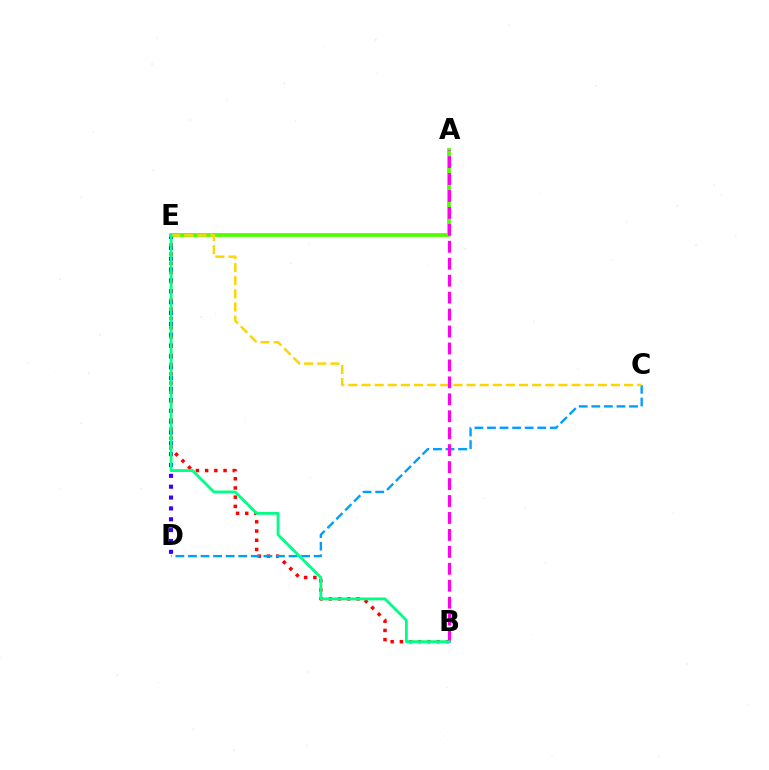{('D', 'E'): [{'color': '#3700ff', 'line_style': 'dotted', 'thickness': 2.95}], ('B', 'E'): [{'color': '#ff0000', 'line_style': 'dotted', 'thickness': 2.5}, {'color': '#00ff86', 'line_style': 'solid', 'thickness': 2.02}], ('C', 'D'): [{'color': '#009eff', 'line_style': 'dashed', 'thickness': 1.71}], ('A', 'E'): [{'color': '#4fff00', 'line_style': 'solid', 'thickness': 2.71}], ('C', 'E'): [{'color': '#ffd500', 'line_style': 'dashed', 'thickness': 1.78}], ('A', 'B'): [{'color': '#ff00ed', 'line_style': 'dashed', 'thickness': 2.3}]}